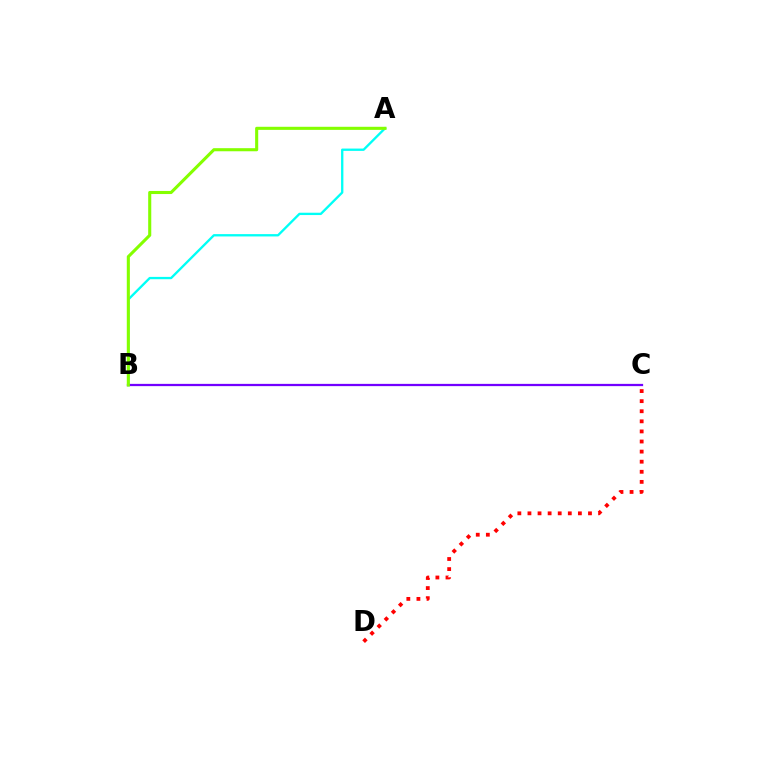{('A', 'B'): [{'color': '#00fff6', 'line_style': 'solid', 'thickness': 1.68}, {'color': '#84ff00', 'line_style': 'solid', 'thickness': 2.22}], ('C', 'D'): [{'color': '#ff0000', 'line_style': 'dotted', 'thickness': 2.74}], ('B', 'C'): [{'color': '#7200ff', 'line_style': 'solid', 'thickness': 1.62}]}